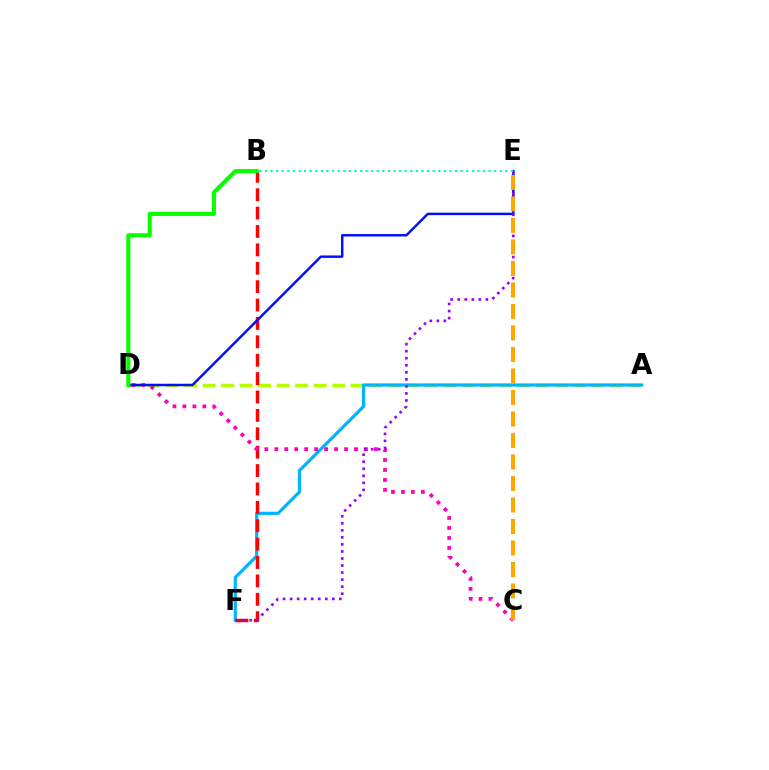{('A', 'D'): [{'color': '#b3ff00', 'line_style': 'dashed', 'thickness': 2.52}], ('A', 'F'): [{'color': '#00b5ff', 'line_style': 'solid', 'thickness': 2.29}], ('B', 'F'): [{'color': '#ff0000', 'line_style': 'dashed', 'thickness': 2.5}], ('C', 'D'): [{'color': '#ff00bd', 'line_style': 'dotted', 'thickness': 2.71}], ('D', 'E'): [{'color': '#0010ff', 'line_style': 'solid', 'thickness': 1.77}], ('E', 'F'): [{'color': '#9b00ff', 'line_style': 'dotted', 'thickness': 1.91}], ('B', 'D'): [{'color': '#08ff00', 'line_style': 'solid', 'thickness': 2.96}], ('B', 'E'): [{'color': '#00ff9d', 'line_style': 'dotted', 'thickness': 1.52}], ('C', 'E'): [{'color': '#ffa500', 'line_style': 'dashed', 'thickness': 2.92}]}